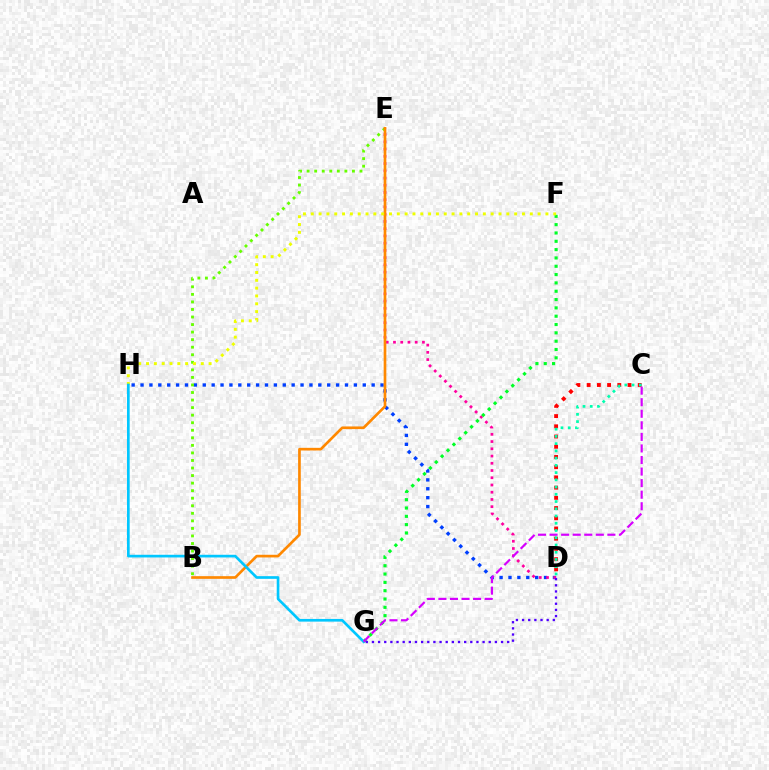{('D', 'H'): [{'color': '#003fff', 'line_style': 'dotted', 'thickness': 2.42}], ('B', 'E'): [{'color': '#66ff00', 'line_style': 'dotted', 'thickness': 2.05}, {'color': '#ff8800', 'line_style': 'solid', 'thickness': 1.92}], ('D', 'E'): [{'color': '#ff00a0', 'line_style': 'dotted', 'thickness': 1.97}], ('F', 'G'): [{'color': '#00ff27', 'line_style': 'dotted', 'thickness': 2.26}], ('D', 'G'): [{'color': '#4f00ff', 'line_style': 'dotted', 'thickness': 1.67}], ('F', 'H'): [{'color': '#eeff00', 'line_style': 'dotted', 'thickness': 2.13}], ('G', 'H'): [{'color': '#00c7ff', 'line_style': 'solid', 'thickness': 1.93}], ('C', 'D'): [{'color': '#ff0000', 'line_style': 'dotted', 'thickness': 2.78}, {'color': '#00ffaf', 'line_style': 'dotted', 'thickness': 1.97}], ('C', 'G'): [{'color': '#d600ff', 'line_style': 'dashed', 'thickness': 1.57}]}